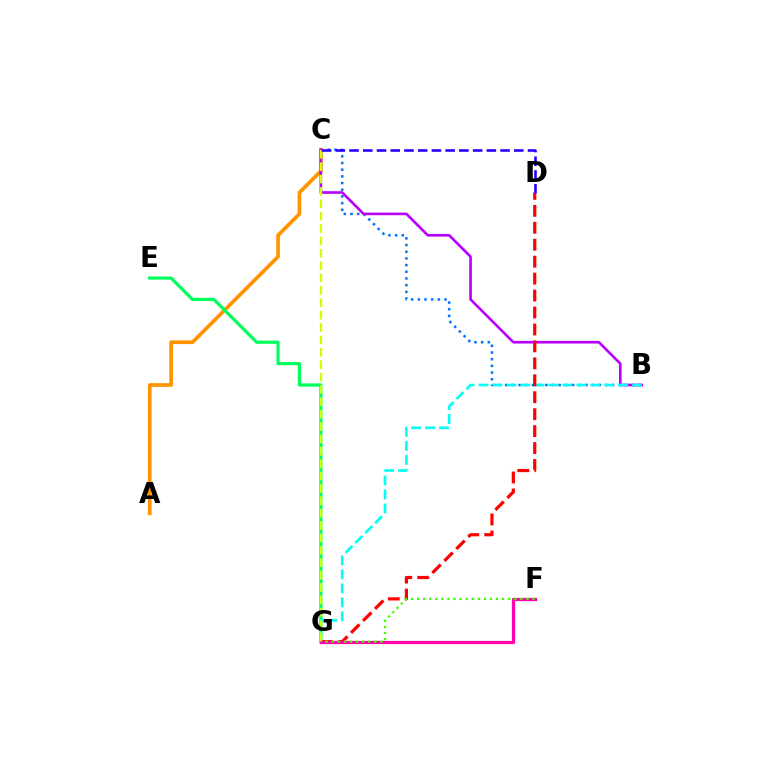{('B', 'C'): [{'color': '#0074ff', 'line_style': 'dotted', 'thickness': 1.82}, {'color': '#b900ff', 'line_style': 'solid', 'thickness': 1.9}], ('A', 'C'): [{'color': '#ff9400', 'line_style': 'solid', 'thickness': 2.67}], ('E', 'G'): [{'color': '#00ff5c', 'line_style': 'solid', 'thickness': 2.32}], ('B', 'G'): [{'color': '#00fff6', 'line_style': 'dashed', 'thickness': 1.9}], ('D', 'G'): [{'color': '#ff0000', 'line_style': 'dashed', 'thickness': 2.3}], ('F', 'G'): [{'color': '#ff00ac', 'line_style': 'solid', 'thickness': 2.32}, {'color': '#3dff00', 'line_style': 'dotted', 'thickness': 1.65}], ('C', 'G'): [{'color': '#d1ff00', 'line_style': 'dashed', 'thickness': 1.68}], ('C', 'D'): [{'color': '#2500ff', 'line_style': 'dashed', 'thickness': 1.86}]}